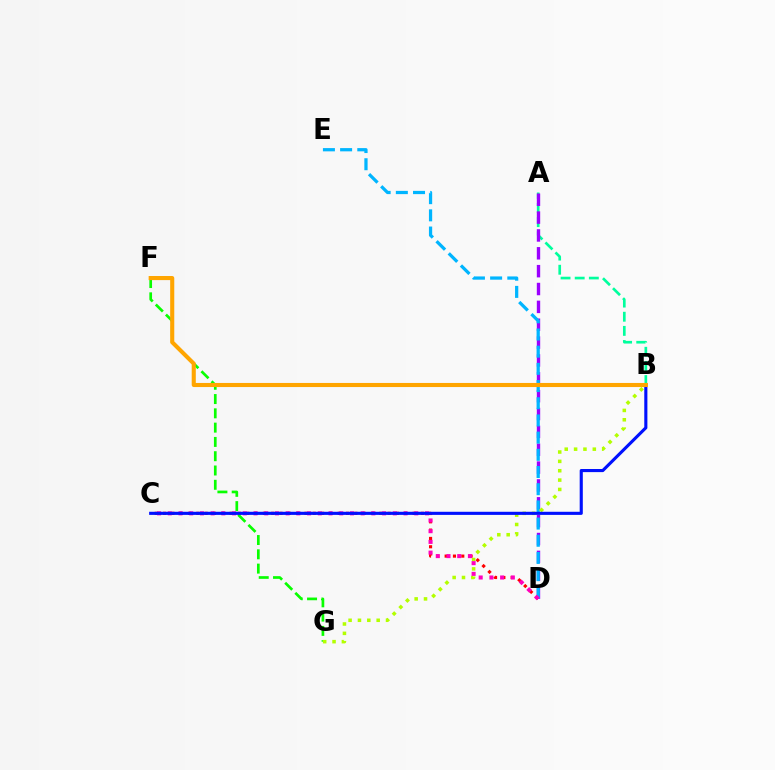{('C', 'D'): [{'color': '#ff0000', 'line_style': 'dotted', 'thickness': 2.26}, {'color': '#ff00bd', 'line_style': 'dotted', 'thickness': 2.91}], ('F', 'G'): [{'color': '#08ff00', 'line_style': 'dashed', 'thickness': 1.94}], ('A', 'B'): [{'color': '#00ff9d', 'line_style': 'dashed', 'thickness': 1.92}], ('A', 'D'): [{'color': '#9b00ff', 'line_style': 'dashed', 'thickness': 2.43}], ('D', 'E'): [{'color': '#00b5ff', 'line_style': 'dashed', 'thickness': 2.34}], ('B', 'G'): [{'color': '#b3ff00', 'line_style': 'dotted', 'thickness': 2.54}], ('B', 'C'): [{'color': '#0010ff', 'line_style': 'solid', 'thickness': 2.24}], ('B', 'F'): [{'color': '#ffa500', 'line_style': 'solid', 'thickness': 2.95}]}